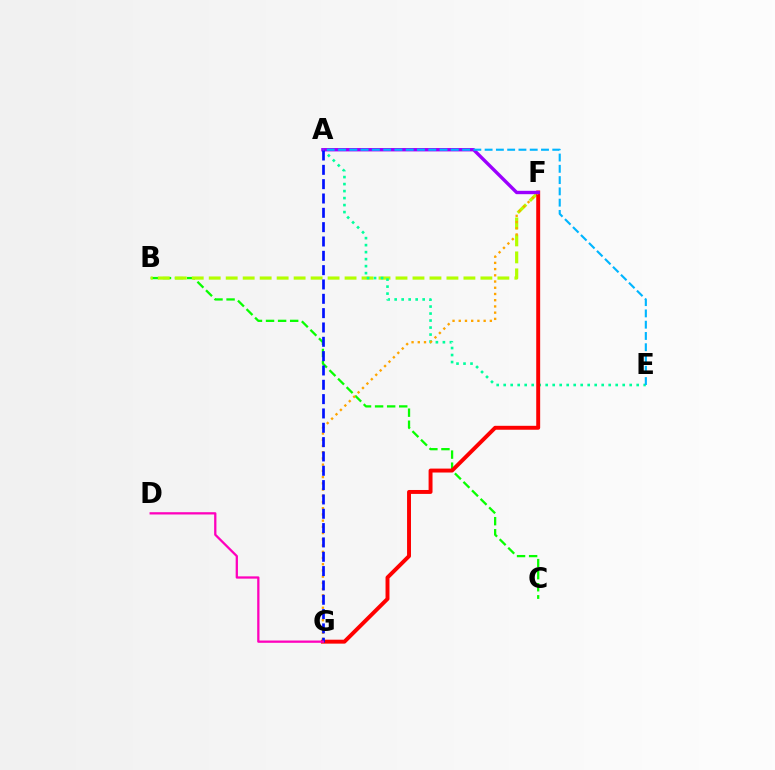{('B', 'C'): [{'color': '#08ff00', 'line_style': 'dashed', 'thickness': 1.64}], ('B', 'F'): [{'color': '#b3ff00', 'line_style': 'dashed', 'thickness': 2.31}], ('A', 'E'): [{'color': '#00ff9d', 'line_style': 'dotted', 'thickness': 1.9}, {'color': '#00b5ff', 'line_style': 'dashed', 'thickness': 1.53}], ('F', 'G'): [{'color': '#ff0000', 'line_style': 'solid', 'thickness': 2.83}, {'color': '#ffa500', 'line_style': 'dotted', 'thickness': 1.69}], ('A', 'F'): [{'color': '#9b00ff', 'line_style': 'solid', 'thickness': 2.43}], ('A', 'G'): [{'color': '#0010ff', 'line_style': 'dashed', 'thickness': 1.95}], ('D', 'G'): [{'color': '#ff00bd', 'line_style': 'solid', 'thickness': 1.64}]}